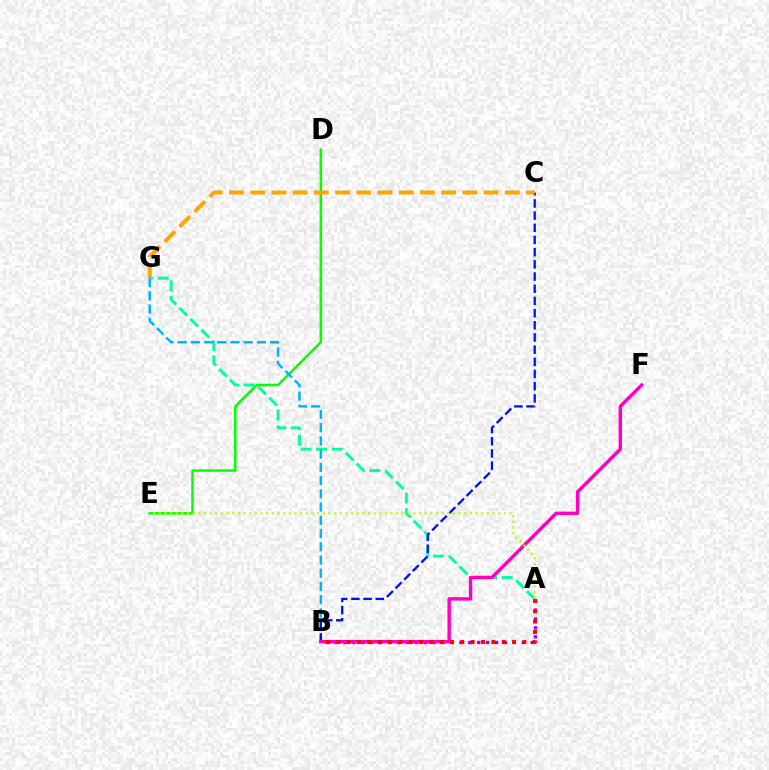{('A', 'B'): [{'color': '#9b00ff', 'line_style': 'dotted', 'thickness': 2.42}, {'color': '#ff0000', 'line_style': 'dotted', 'thickness': 2.81}], ('A', 'G'): [{'color': '#00ff9d', 'line_style': 'dashed', 'thickness': 2.11}], ('D', 'E'): [{'color': '#08ff00', 'line_style': 'solid', 'thickness': 1.81}], ('B', 'G'): [{'color': '#00b5ff', 'line_style': 'dashed', 'thickness': 1.8}], ('B', 'C'): [{'color': '#0010ff', 'line_style': 'dashed', 'thickness': 1.66}], ('B', 'F'): [{'color': '#ff00bd', 'line_style': 'solid', 'thickness': 2.46}], ('C', 'G'): [{'color': '#ffa500', 'line_style': 'dashed', 'thickness': 2.88}], ('A', 'E'): [{'color': '#b3ff00', 'line_style': 'dotted', 'thickness': 1.54}]}